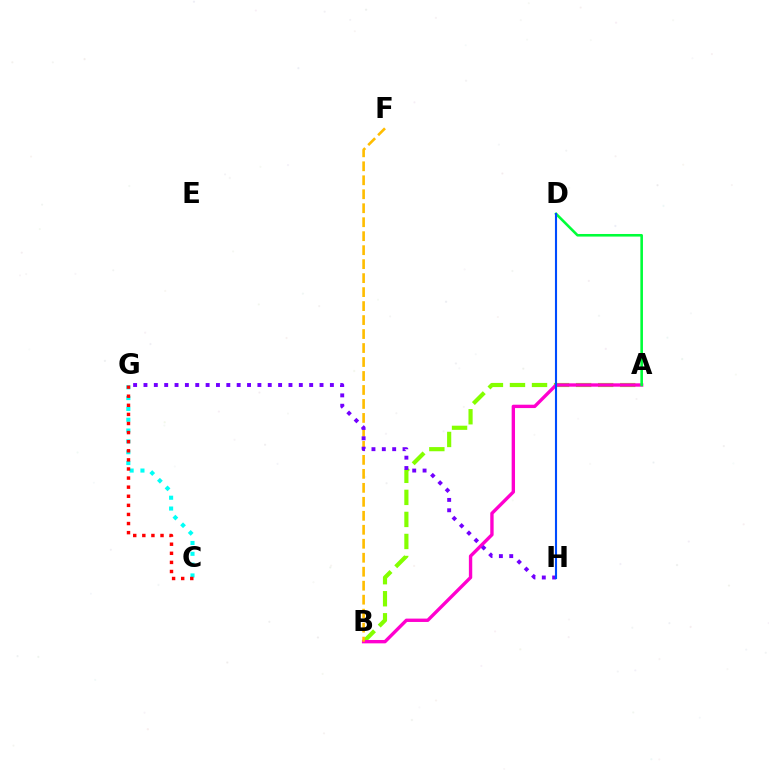{('A', 'B'): [{'color': '#84ff00', 'line_style': 'dashed', 'thickness': 2.99}, {'color': '#ff00cf', 'line_style': 'solid', 'thickness': 2.42}], ('C', 'G'): [{'color': '#00fff6', 'line_style': 'dotted', 'thickness': 2.94}, {'color': '#ff0000', 'line_style': 'dotted', 'thickness': 2.47}], ('B', 'F'): [{'color': '#ffbd00', 'line_style': 'dashed', 'thickness': 1.9}], ('G', 'H'): [{'color': '#7200ff', 'line_style': 'dotted', 'thickness': 2.81}], ('A', 'D'): [{'color': '#00ff39', 'line_style': 'solid', 'thickness': 1.87}], ('D', 'H'): [{'color': '#004bff', 'line_style': 'solid', 'thickness': 1.52}]}